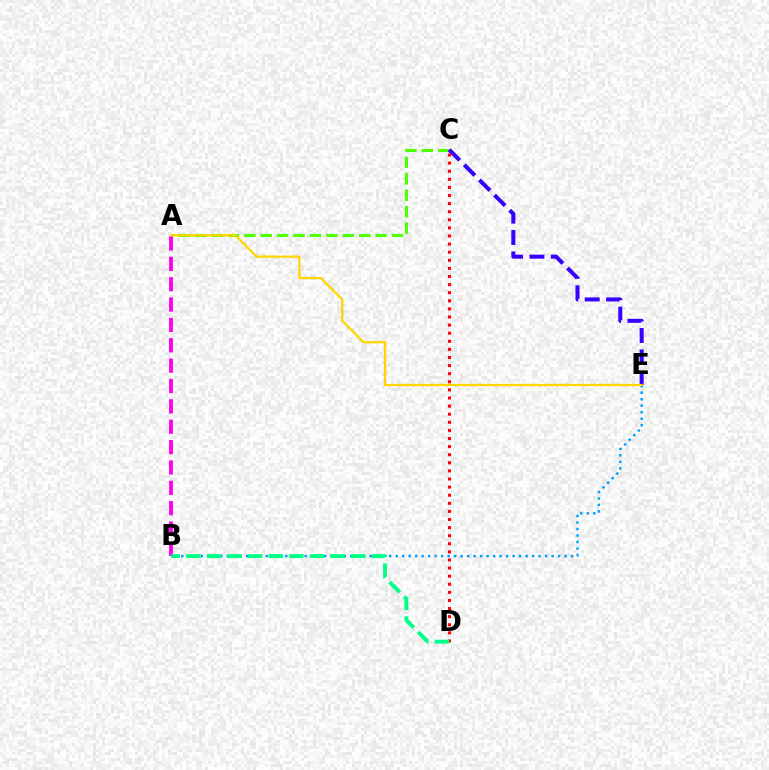{('A', 'C'): [{'color': '#4fff00', 'line_style': 'dashed', 'thickness': 2.23}], ('B', 'E'): [{'color': '#009eff', 'line_style': 'dotted', 'thickness': 1.77}], ('C', 'E'): [{'color': '#3700ff', 'line_style': 'dashed', 'thickness': 2.9}], ('A', 'B'): [{'color': '#ff00ed', 'line_style': 'dashed', 'thickness': 2.77}], ('C', 'D'): [{'color': '#ff0000', 'line_style': 'dotted', 'thickness': 2.2}], ('A', 'E'): [{'color': '#ffd500', 'line_style': 'solid', 'thickness': 1.63}], ('B', 'D'): [{'color': '#00ff86', 'line_style': 'dashed', 'thickness': 2.8}]}